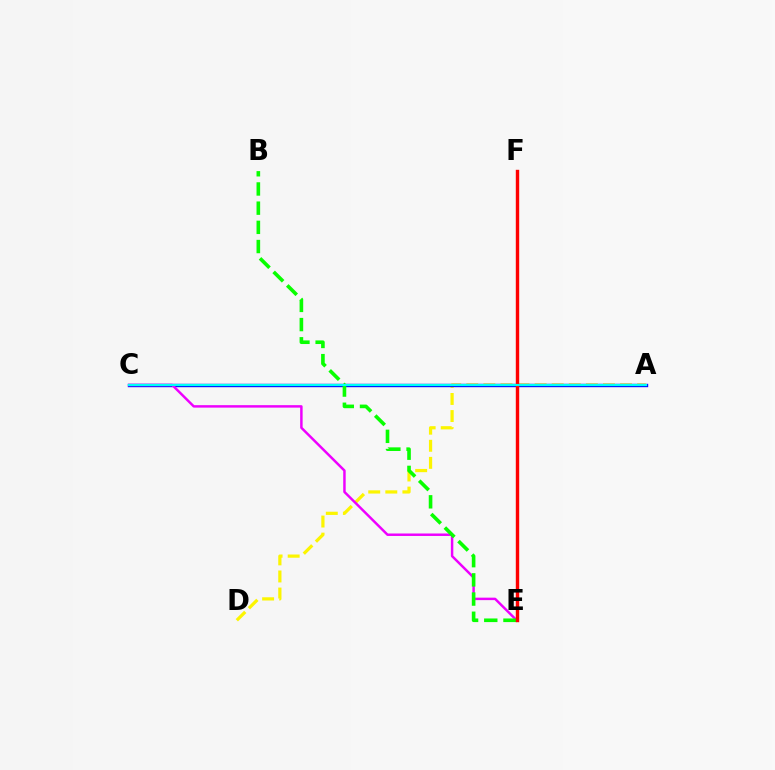{('A', 'D'): [{'color': '#fcf500', 'line_style': 'dashed', 'thickness': 2.32}], ('A', 'C'): [{'color': '#0010ff', 'line_style': 'solid', 'thickness': 2.44}, {'color': '#00fff6', 'line_style': 'solid', 'thickness': 1.54}], ('C', 'E'): [{'color': '#ee00ff', 'line_style': 'solid', 'thickness': 1.78}], ('B', 'E'): [{'color': '#08ff00', 'line_style': 'dashed', 'thickness': 2.61}], ('E', 'F'): [{'color': '#ff0000', 'line_style': 'solid', 'thickness': 2.44}]}